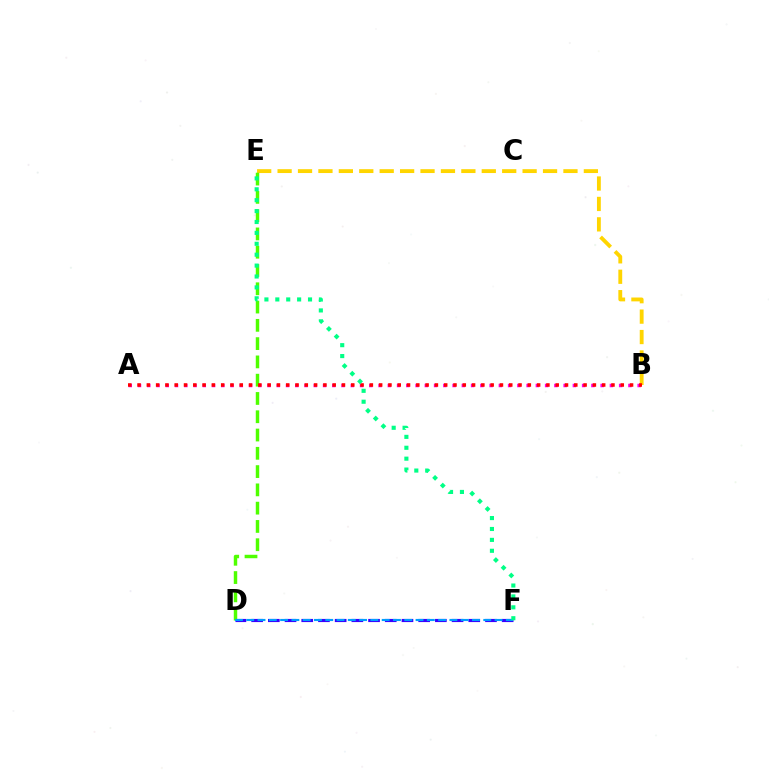{('D', 'F'): [{'color': '#3700ff', 'line_style': 'dashed', 'thickness': 2.27}, {'color': '#009eff', 'line_style': 'dashed', 'thickness': 1.53}], ('B', 'E'): [{'color': '#ffd500', 'line_style': 'dashed', 'thickness': 2.77}], ('A', 'B'): [{'color': '#ff00ed', 'line_style': 'dotted', 'thickness': 2.51}, {'color': '#ff0000', 'line_style': 'dotted', 'thickness': 2.52}], ('D', 'E'): [{'color': '#4fff00', 'line_style': 'dashed', 'thickness': 2.48}], ('E', 'F'): [{'color': '#00ff86', 'line_style': 'dotted', 'thickness': 2.96}]}